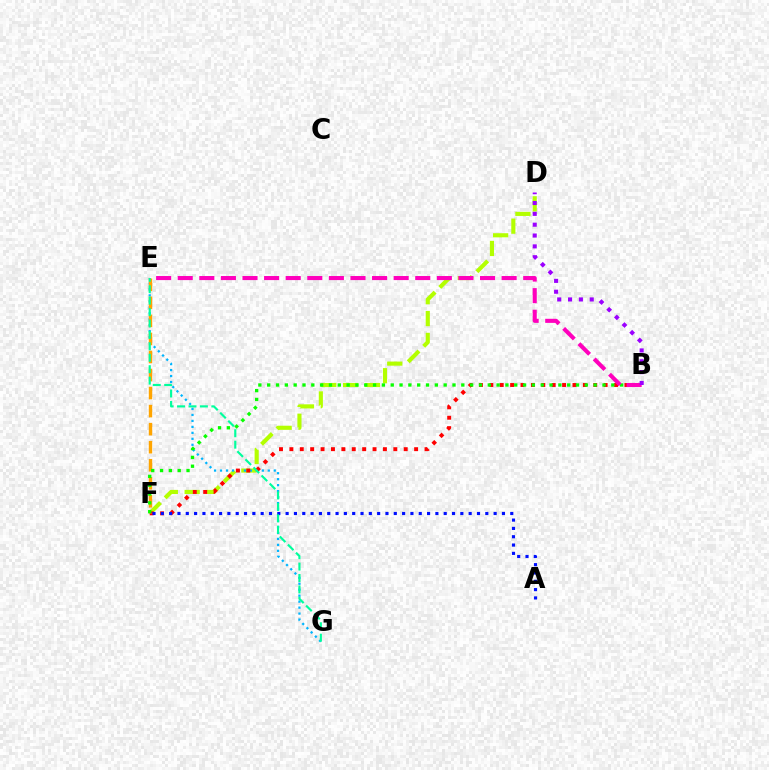{('D', 'F'): [{'color': '#b3ff00', 'line_style': 'dashed', 'thickness': 2.97}], ('E', 'G'): [{'color': '#00b5ff', 'line_style': 'dotted', 'thickness': 1.62}, {'color': '#00ff9d', 'line_style': 'dashed', 'thickness': 1.55}], ('B', 'F'): [{'color': '#ff0000', 'line_style': 'dotted', 'thickness': 2.82}, {'color': '#08ff00', 'line_style': 'dotted', 'thickness': 2.4}], ('E', 'F'): [{'color': '#ffa500', 'line_style': 'dashed', 'thickness': 2.45}], ('A', 'F'): [{'color': '#0010ff', 'line_style': 'dotted', 'thickness': 2.26}], ('B', 'E'): [{'color': '#ff00bd', 'line_style': 'dashed', 'thickness': 2.93}], ('B', 'D'): [{'color': '#9b00ff', 'line_style': 'dotted', 'thickness': 2.94}]}